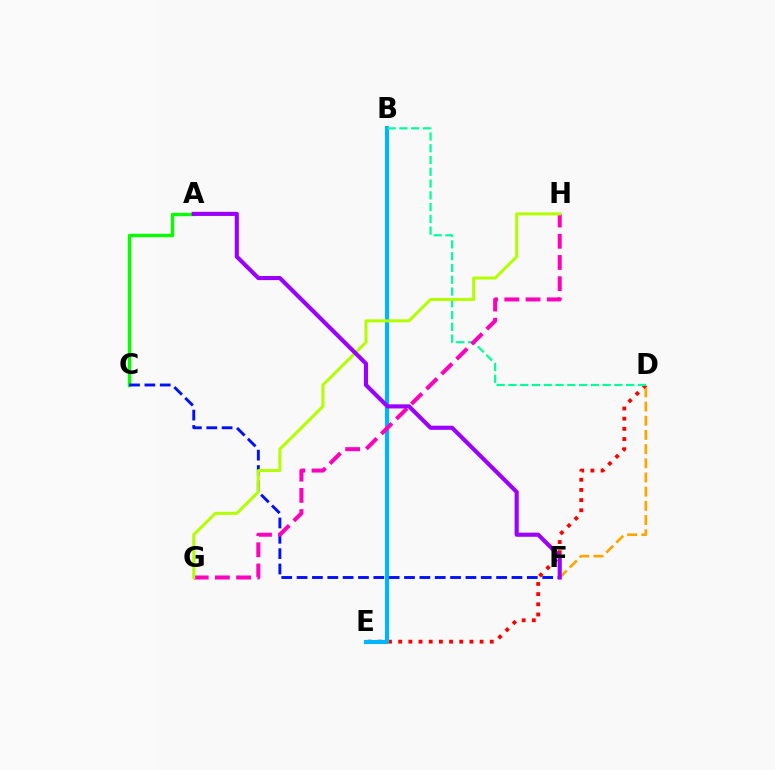{('D', 'F'): [{'color': '#ffa500', 'line_style': 'dashed', 'thickness': 1.93}], ('D', 'E'): [{'color': '#ff0000', 'line_style': 'dotted', 'thickness': 2.76}], ('B', 'E'): [{'color': '#00b5ff', 'line_style': 'solid', 'thickness': 2.97}], ('A', 'C'): [{'color': '#08ff00', 'line_style': 'solid', 'thickness': 2.43}], ('C', 'F'): [{'color': '#0010ff', 'line_style': 'dashed', 'thickness': 2.09}], ('B', 'D'): [{'color': '#00ff9d', 'line_style': 'dashed', 'thickness': 1.6}], ('G', 'H'): [{'color': '#ff00bd', 'line_style': 'dashed', 'thickness': 2.88}, {'color': '#b3ff00', 'line_style': 'solid', 'thickness': 2.17}], ('A', 'F'): [{'color': '#9b00ff', 'line_style': 'solid', 'thickness': 2.97}]}